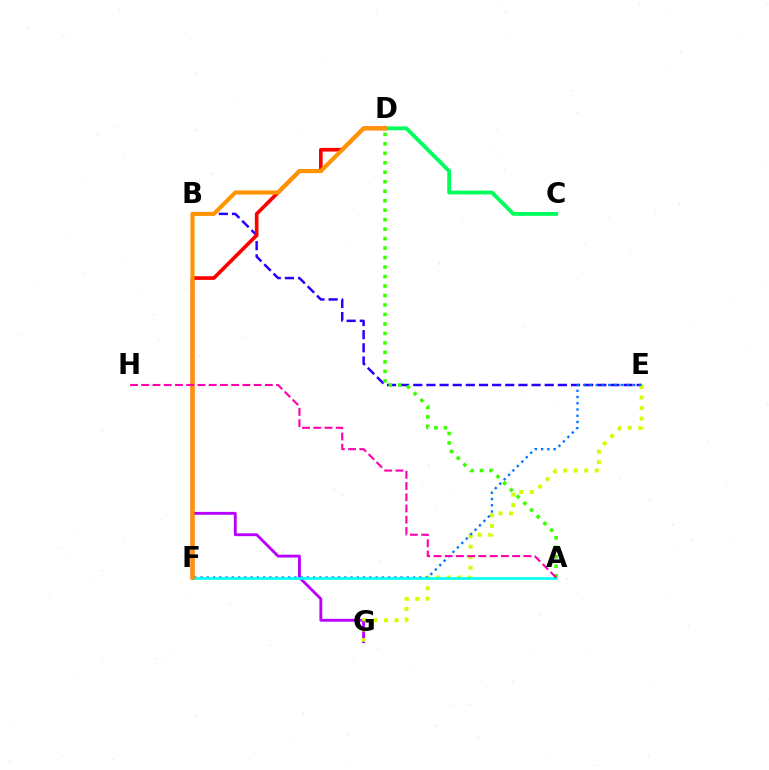{('B', 'E'): [{'color': '#2500ff', 'line_style': 'dashed', 'thickness': 1.79}], ('B', 'G'): [{'color': '#b900ff', 'line_style': 'solid', 'thickness': 2.06}], ('E', 'G'): [{'color': '#d1ff00', 'line_style': 'dotted', 'thickness': 2.86}], ('E', 'F'): [{'color': '#0074ff', 'line_style': 'dotted', 'thickness': 1.7}], ('A', 'F'): [{'color': '#00fff6', 'line_style': 'solid', 'thickness': 1.89}], ('C', 'D'): [{'color': '#00ff5c', 'line_style': 'solid', 'thickness': 2.79}], ('D', 'F'): [{'color': '#ff0000', 'line_style': 'solid', 'thickness': 2.64}, {'color': '#ff9400', 'line_style': 'solid', 'thickness': 2.94}], ('A', 'D'): [{'color': '#3dff00', 'line_style': 'dotted', 'thickness': 2.58}], ('A', 'H'): [{'color': '#ff00ac', 'line_style': 'dashed', 'thickness': 1.53}]}